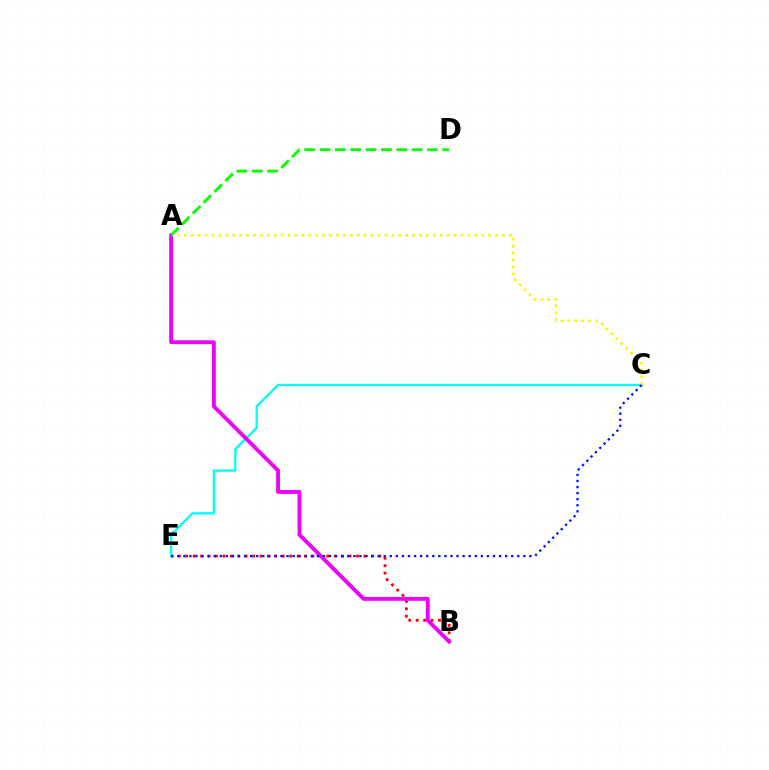{('C', 'E'): [{'color': '#00fff6', 'line_style': 'solid', 'thickness': 1.67}, {'color': '#0010ff', 'line_style': 'dotted', 'thickness': 1.65}], ('B', 'E'): [{'color': '#ff0000', 'line_style': 'dotted', 'thickness': 2.02}], ('A', 'C'): [{'color': '#fcf500', 'line_style': 'dotted', 'thickness': 1.88}], ('A', 'B'): [{'color': '#ee00ff', 'line_style': 'solid', 'thickness': 2.76}], ('A', 'D'): [{'color': '#08ff00', 'line_style': 'dashed', 'thickness': 2.08}]}